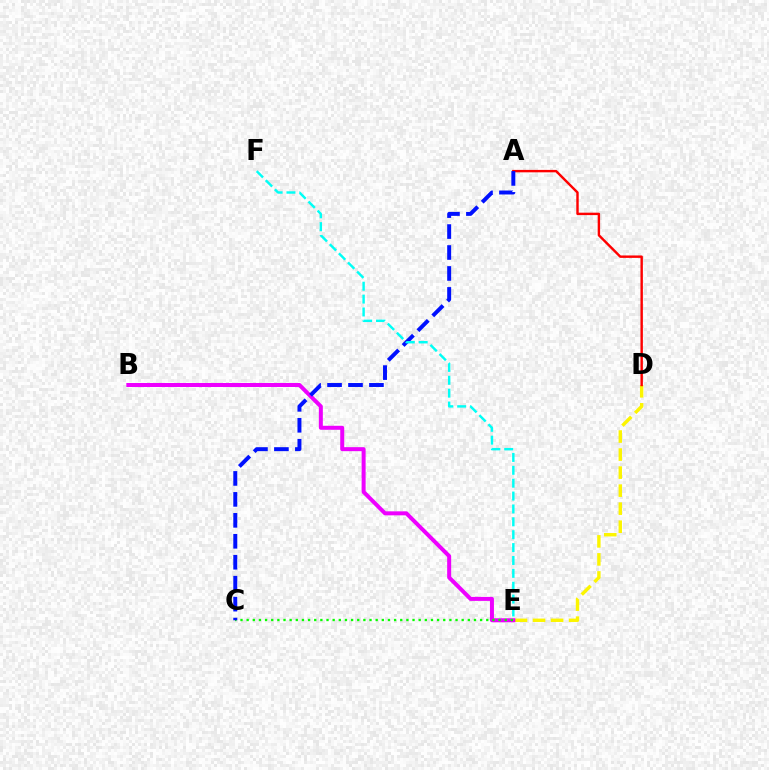{('D', 'E'): [{'color': '#fcf500', 'line_style': 'dashed', 'thickness': 2.45}], ('B', 'E'): [{'color': '#ee00ff', 'line_style': 'solid', 'thickness': 2.88}], ('A', 'D'): [{'color': '#ff0000', 'line_style': 'solid', 'thickness': 1.74}], ('C', 'E'): [{'color': '#08ff00', 'line_style': 'dotted', 'thickness': 1.67}], ('A', 'C'): [{'color': '#0010ff', 'line_style': 'dashed', 'thickness': 2.85}], ('E', 'F'): [{'color': '#00fff6', 'line_style': 'dashed', 'thickness': 1.75}]}